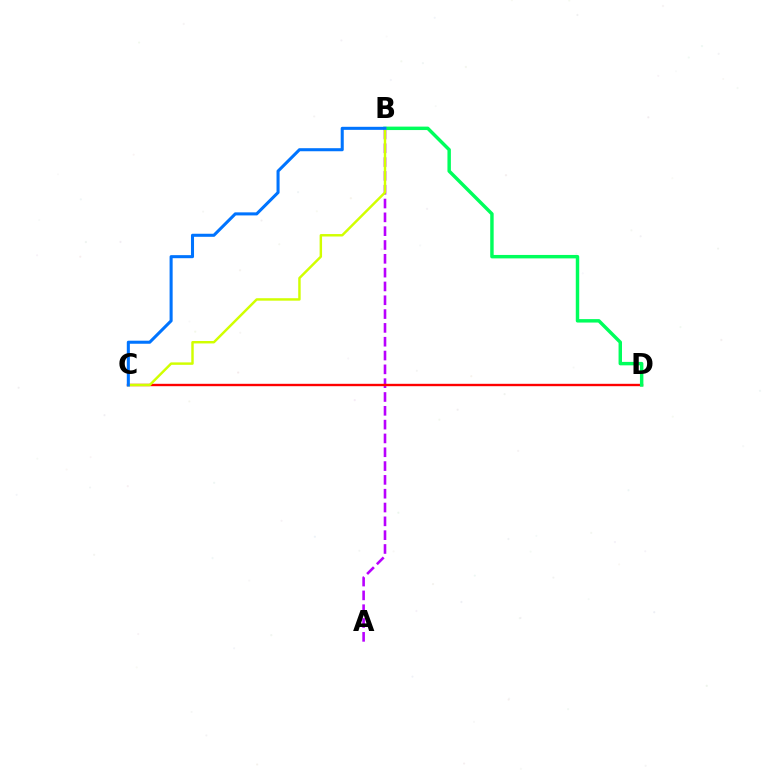{('A', 'B'): [{'color': '#b900ff', 'line_style': 'dashed', 'thickness': 1.88}], ('C', 'D'): [{'color': '#ff0000', 'line_style': 'solid', 'thickness': 1.71}], ('B', 'D'): [{'color': '#00ff5c', 'line_style': 'solid', 'thickness': 2.48}], ('B', 'C'): [{'color': '#d1ff00', 'line_style': 'solid', 'thickness': 1.76}, {'color': '#0074ff', 'line_style': 'solid', 'thickness': 2.2}]}